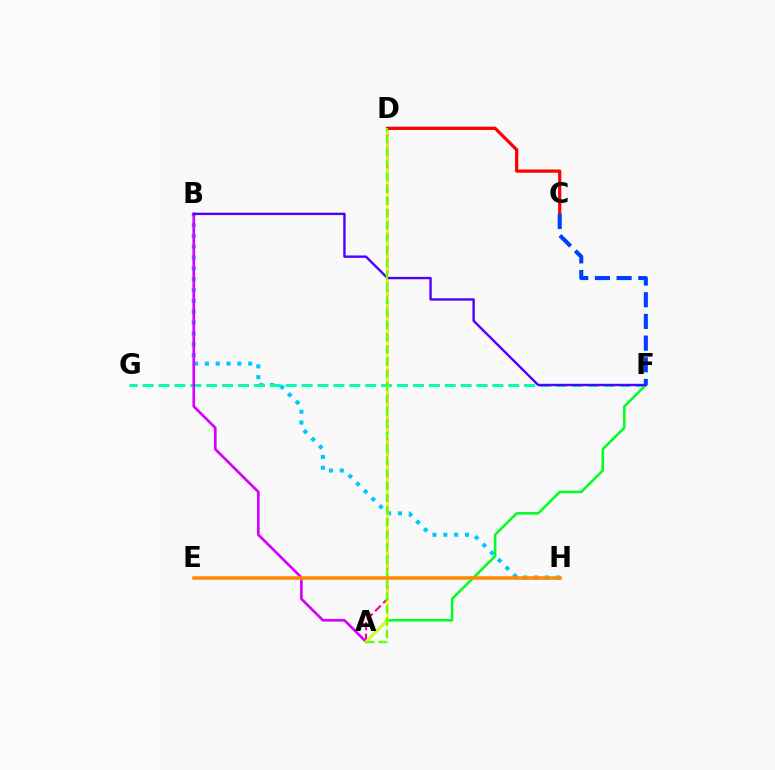{('B', 'H'): [{'color': '#00c7ff', 'line_style': 'dotted', 'thickness': 2.94}], ('A', 'D'): [{'color': '#ff00a0', 'line_style': 'dashed', 'thickness': 1.55}, {'color': '#eeff00', 'line_style': 'solid', 'thickness': 1.67}, {'color': '#66ff00', 'line_style': 'dashed', 'thickness': 1.68}], ('F', 'G'): [{'color': '#00ffaf', 'line_style': 'dashed', 'thickness': 2.16}], ('A', 'B'): [{'color': '#d600ff', 'line_style': 'solid', 'thickness': 1.93}], ('A', 'F'): [{'color': '#00ff27', 'line_style': 'solid', 'thickness': 1.84}], ('C', 'D'): [{'color': '#ff0000', 'line_style': 'solid', 'thickness': 2.32}], ('B', 'F'): [{'color': '#4f00ff', 'line_style': 'solid', 'thickness': 1.72}], ('C', 'F'): [{'color': '#003fff', 'line_style': 'dashed', 'thickness': 2.95}], ('E', 'H'): [{'color': '#ff8800', 'line_style': 'solid', 'thickness': 2.53}]}